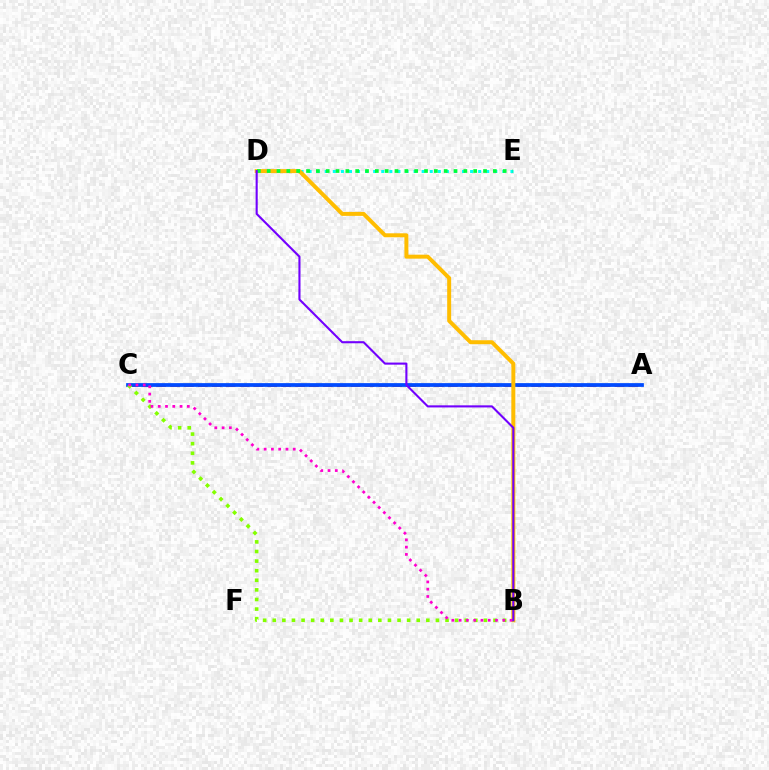{('D', 'E'): [{'color': '#00fff6', 'line_style': 'dotted', 'thickness': 2.19}, {'color': '#00ff39', 'line_style': 'dotted', 'thickness': 2.67}], ('A', 'C'): [{'color': '#ff0000', 'line_style': 'dashed', 'thickness': 1.89}, {'color': '#004bff', 'line_style': 'solid', 'thickness': 2.7}], ('B', 'D'): [{'color': '#ffbd00', 'line_style': 'solid', 'thickness': 2.86}, {'color': '#7200ff', 'line_style': 'solid', 'thickness': 1.51}], ('B', 'C'): [{'color': '#84ff00', 'line_style': 'dotted', 'thickness': 2.61}, {'color': '#ff00cf', 'line_style': 'dotted', 'thickness': 1.98}]}